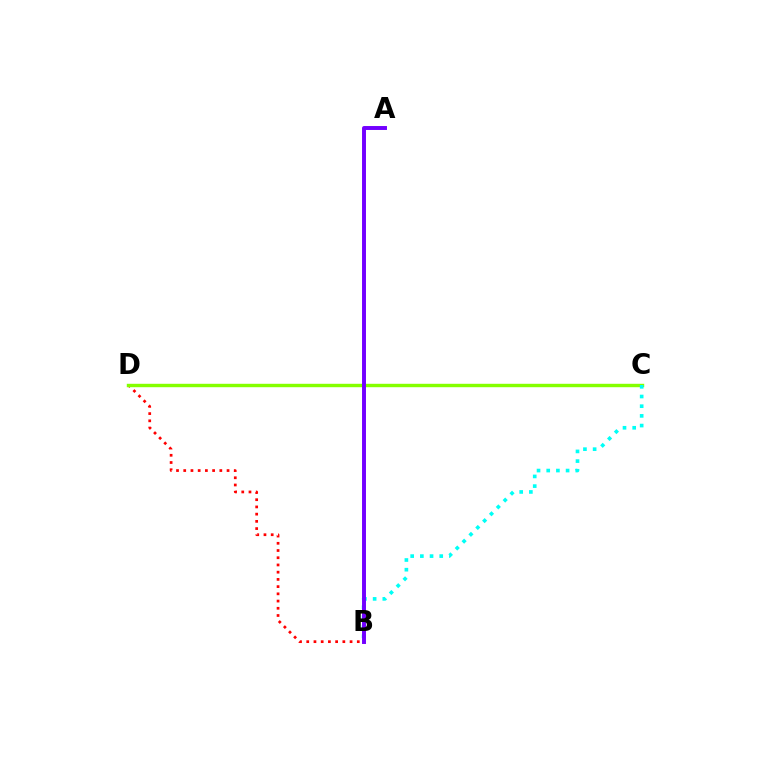{('B', 'D'): [{'color': '#ff0000', 'line_style': 'dotted', 'thickness': 1.96}], ('C', 'D'): [{'color': '#84ff00', 'line_style': 'solid', 'thickness': 2.46}], ('B', 'C'): [{'color': '#00fff6', 'line_style': 'dotted', 'thickness': 2.63}], ('A', 'B'): [{'color': '#7200ff', 'line_style': 'solid', 'thickness': 2.84}]}